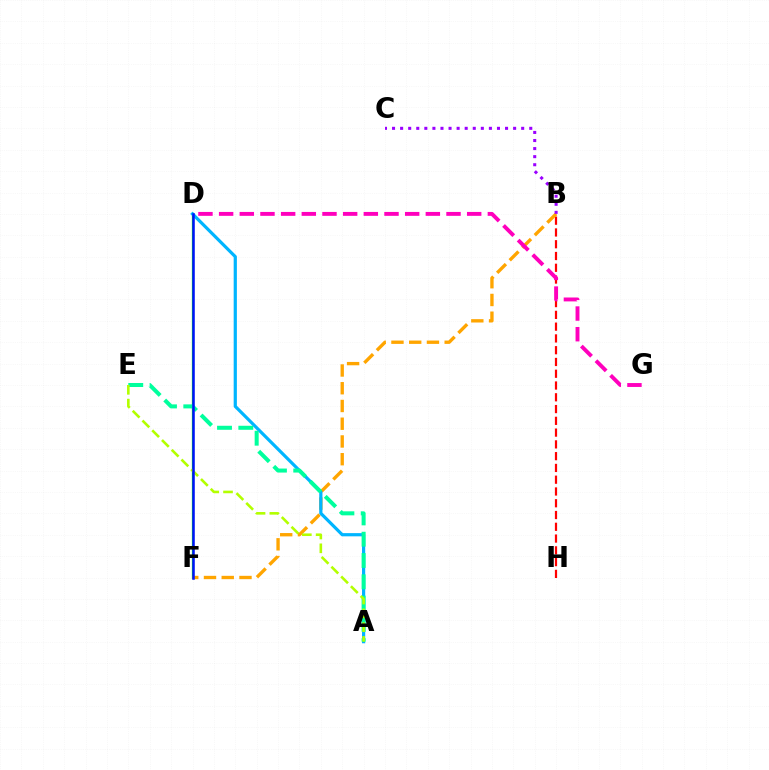{('D', 'F'): [{'color': '#08ff00', 'line_style': 'solid', 'thickness': 1.65}, {'color': '#0010ff', 'line_style': 'solid', 'thickness': 1.8}], ('B', 'H'): [{'color': '#ff0000', 'line_style': 'dashed', 'thickness': 1.6}], ('B', 'F'): [{'color': '#ffa500', 'line_style': 'dashed', 'thickness': 2.41}], ('D', 'G'): [{'color': '#ff00bd', 'line_style': 'dashed', 'thickness': 2.81}], ('A', 'D'): [{'color': '#00b5ff', 'line_style': 'solid', 'thickness': 2.31}], ('B', 'C'): [{'color': '#9b00ff', 'line_style': 'dotted', 'thickness': 2.19}], ('A', 'E'): [{'color': '#00ff9d', 'line_style': 'dashed', 'thickness': 2.89}, {'color': '#b3ff00', 'line_style': 'dashed', 'thickness': 1.87}]}